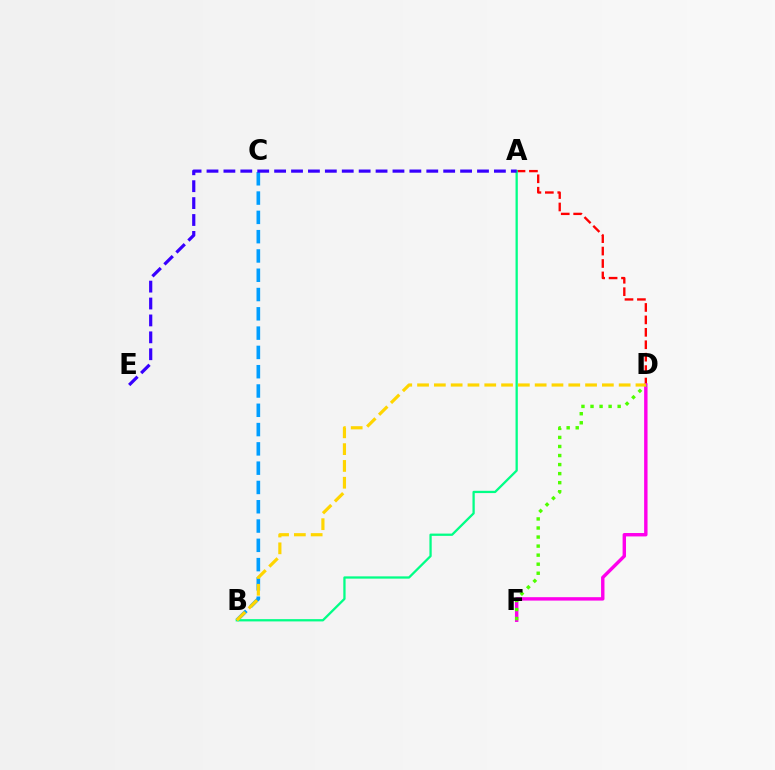{('B', 'C'): [{'color': '#009eff', 'line_style': 'dashed', 'thickness': 2.62}], ('A', 'D'): [{'color': '#ff0000', 'line_style': 'dashed', 'thickness': 1.69}], ('A', 'B'): [{'color': '#00ff86', 'line_style': 'solid', 'thickness': 1.64}], ('A', 'E'): [{'color': '#3700ff', 'line_style': 'dashed', 'thickness': 2.3}], ('D', 'F'): [{'color': '#ff00ed', 'line_style': 'solid', 'thickness': 2.45}, {'color': '#4fff00', 'line_style': 'dotted', 'thickness': 2.46}], ('B', 'D'): [{'color': '#ffd500', 'line_style': 'dashed', 'thickness': 2.28}]}